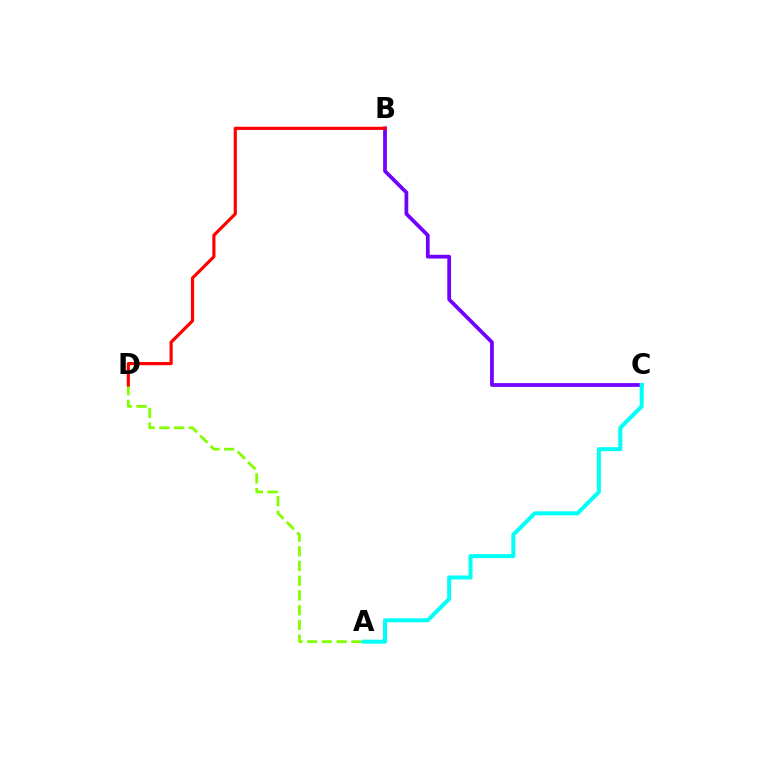{('B', 'C'): [{'color': '#7200ff', 'line_style': 'solid', 'thickness': 2.69}], ('A', 'D'): [{'color': '#84ff00', 'line_style': 'dashed', 'thickness': 2.0}], ('B', 'D'): [{'color': '#ff0000', 'line_style': 'solid', 'thickness': 2.28}], ('A', 'C'): [{'color': '#00fff6', 'line_style': 'solid', 'thickness': 2.89}]}